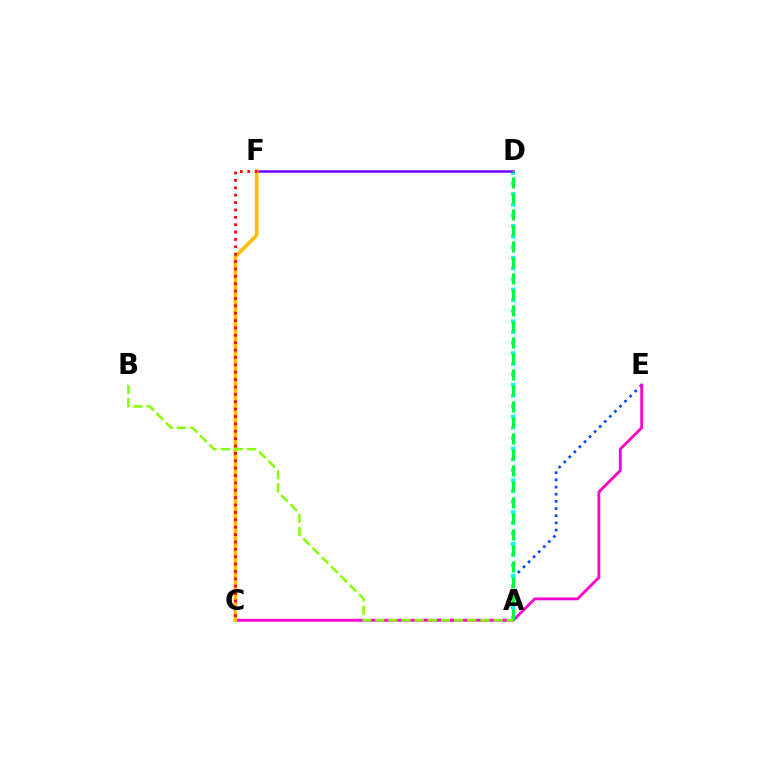{('A', 'E'): [{'color': '#004bff', 'line_style': 'dotted', 'thickness': 1.95}], ('C', 'E'): [{'color': '#ff00cf', 'line_style': 'solid', 'thickness': 2.05}], ('A', 'D'): [{'color': '#00fff6', 'line_style': 'dotted', 'thickness': 2.88}, {'color': '#00ff39', 'line_style': 'dashed', 'thickness': 2.17}], ('D', 'F'): [{'color': '#7200ff', 'line_style': 'solid', 'thickness': 1.8}], ('C', 'F'): [{'color': '#ffbd00', 'line_style': 'solid', 'thickness': 2.58}, {'color': '#ff0000', 'line_style': 'dotted', 'thickness': 2.0}], ('A', 'B'): [{'color': '#84ff00', 'line_style': 'dashed', 'thickness': 1.79}]}